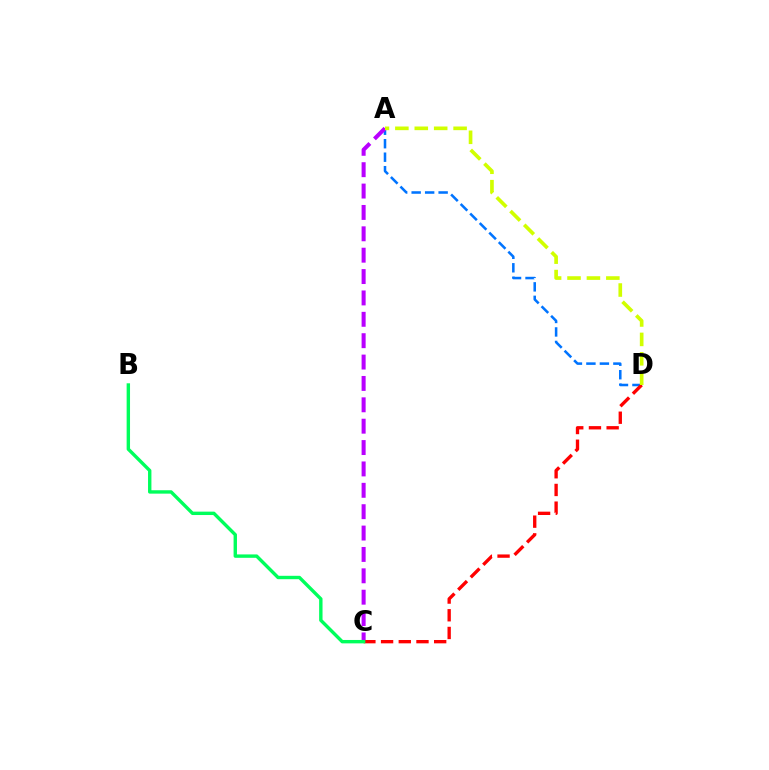{('A', 'D'): [{'color': '#0074ff', 'line_style': 'dashed', 'thickness': 1.83}, {'color': '#d1ff00', 'line_style': 'dashed', 'thickness': 2.64}], ('A', 'C'): [{'color': '#b900ff', 'line_style': 'dashed', 'thickness': 2.9}], ('C', 'D'): [{'color': '#ff0000', 'line_style': 'dashed', 'thickness': 2.4}], ('B', 'C'): [{'color': '#00ff5c', 'line_style': 'solid', 'thickness': 2.44}]}